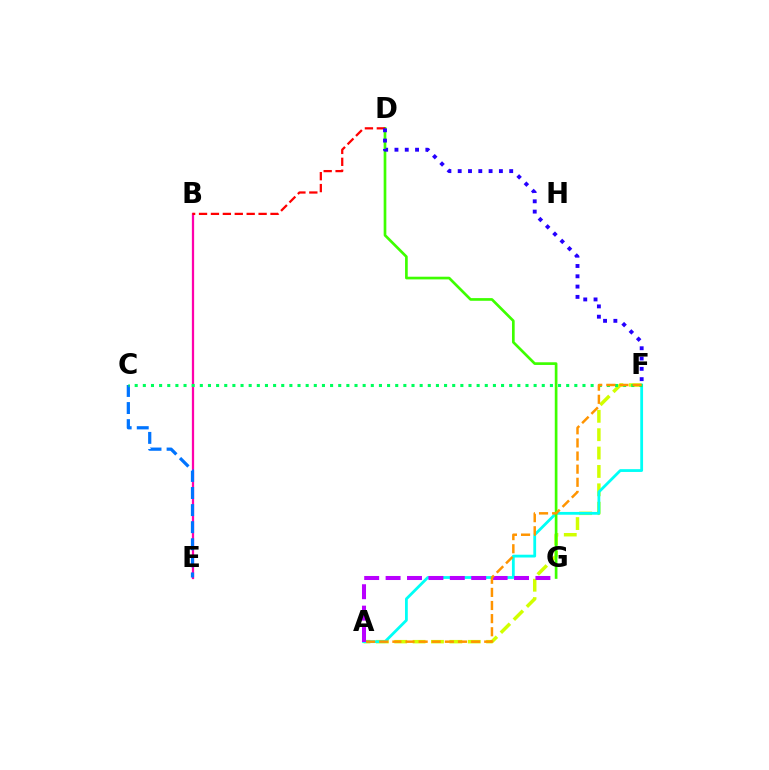{('A', 'F'): [{'color': '#d1ff00', 'line_style': 'dashed', 'thickness': 2.5}, {'color': '#00fff6', 'line_style': 'solid', 'thickness': 2.01}, {'color': '#ff9400', 'line_style': 'dashed', 'thickness': 1.78}], ('D', 'G'): [{'color': '#3dff00', 'line_style': 'solid', 'thickness': 1.93}], ('B', 'E'): [{'color': '#ff00ac', 'line_style': 'solid', 'thickness': 1.63}], ('B', 'D'): [{'color': '#ff0000', 'line_style': 'dashed', 'thickness': 1.62}], ('C', 'E'): [{'color': '#0074ff', 'line_style': 'dashed', 'thickness': 2.32}], ('A', 'G'): [{'color': '#b900ff', 'line_style': 'dashed', 'thickness': 2.91}], ('C', 'F'): [{'color': '#00ff5c', 'line_style': 'dotted', 'thickness': 2.21}], ('D', 'F'): [{'color': '#2500ff', 'line_style': 'dotted', 'thickness': 2.8}]}